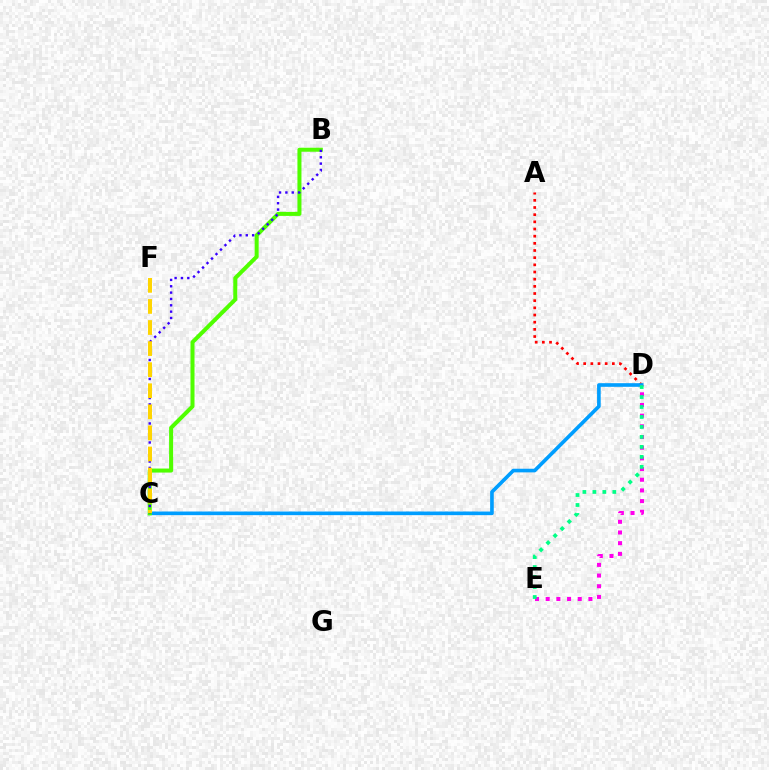{('A', 'D'): [{'color': '#ff0000', 'line_style': 'dotted', 'thickness': 1.95}], ('C', 'D'): [{'color': '#009eff', 'line_style': 'solid', 'thickness': 2.62}], ('D', 'E'): [{'color': '#ff00ed', 'line_style': 'dotted', 'thickness': 2.9}, {'color': '#00ff86', 'line_style': 'dotted', 'thickness': 2.71}], ('B', 'C'): [{'color': '#4fff00', 'line_style': 'solid', 'thickness': 2.89}, {'color': '#3700ff', 'line_style': 'dotted', 'thickness': 1.73}], ('C', 'F'): [{'color': '#ffd500', 'line_style': 'dashed', 'thickness': 2.86}]}